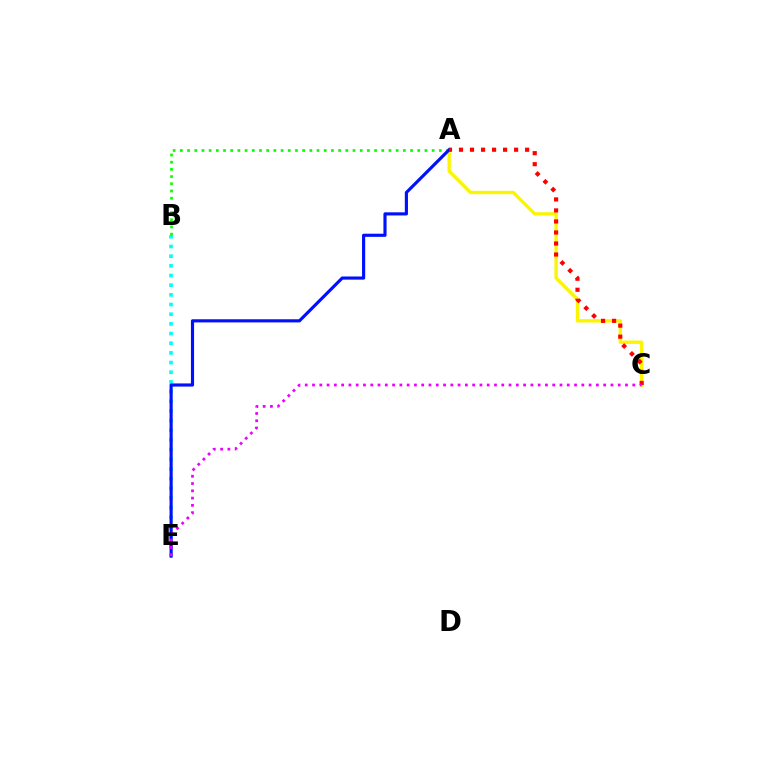{('B', 'E'): [{'color': '#00fff6', 'line_style': 'dotted', 'thickness': 2.63}], ('A', 'C'): [{'color': '#fcf500', 'line_style': 'solid', 'thickness': 2.42}, {'color': '#ff0000', 'line_style': 'dotted', 'thickness': 2.99}], ('A', 'B'): [{'color': '#08ff00', 'line_style': 'dotted', 'thickness': 1.95}], ('A', 'E'): [{'color': '#0010ff', 'line_style': 'solid', 'thickness': 2.26}], ('C', 'E'): [{'color': '#ee00ff', 'line_style': 'dotted', 'thickness': 1.98}]}